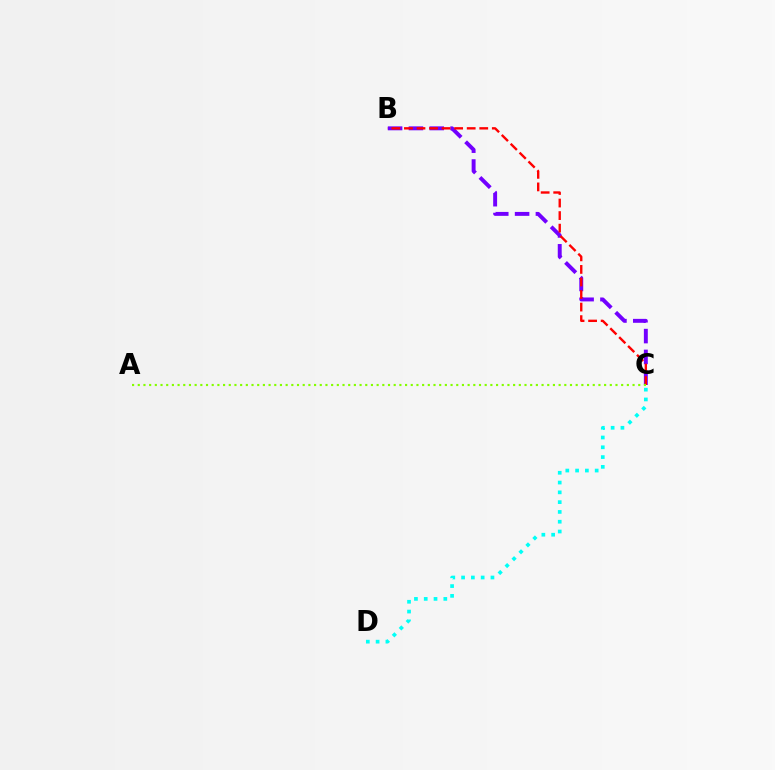{('B', 'C'): [{'color': '#7200ff', 'line_style': 'dashed', 'thickness': 2.83}, {'color': '#ff0000', 'line_style': 'dashed', 'thickness': 1.71}], ('C', 'D'): [{'color': '#00fff6', 'line_style': 'dotted', 'thickness': 2.66}], ('A', 'C'): [{'color': '#84ff00', 'line_style': 'dotted', 'thickness': 1.55}]}